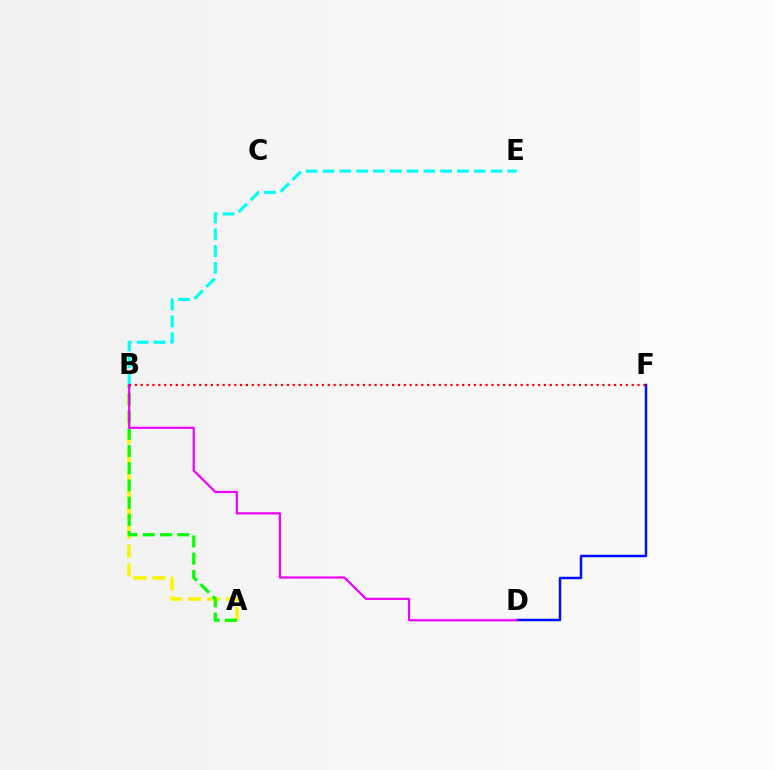{('A', 'B'): [{'color': '#fcf500', 'line_style': 'dashed', 'thickness': 2.57}, {'color': '#08ff00', 'line_style': 'dashed', 'thickness': 2.34}], ('D', 'F'): [{'color': '#0010ff', 'line_style': 'solid', 'thickness': 1.79}], ('B', 'E'): [{'color': '#00fff6', 'line_style': 'dashed', 'thickness': 2.28}], ('B', 'F'): [{'color': '#ff0000', 'line_style': 'dotted', 'thickness': 1.59}], ('B', 'D'): [{'color': '#ee00ff', 'line_style': 'solid', 'thickness': 1.58}]}